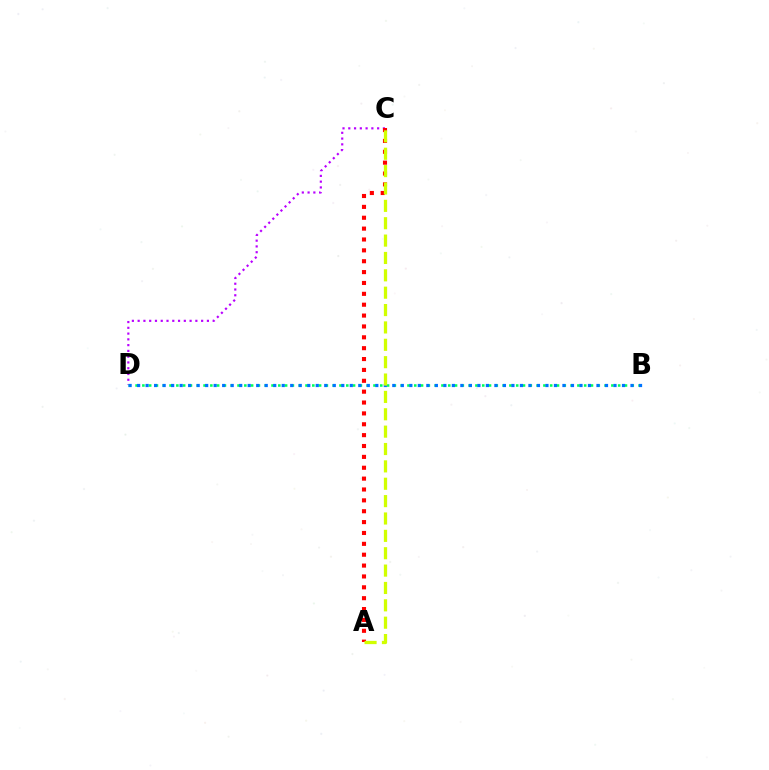{('C', 'D'): [{'color': '#b900ff', 'line_style': 'dotted', 'thickness': 1.57}], ('B', 'D'): [{'color': '#00ff5c', 'line_style': 'dotted', 'thickness': 1.85}, {'color': '#0074ff', 'line_style': 'dotted', 'thickness': 2.31}], ('A', 'C'): [{'color': '#ff0000', 'line_style': 'dotted', 'thickness': 2.95}, {'color': '#d1ff00', 'line_style': 'dashed', 'thickness': 2.36}]}